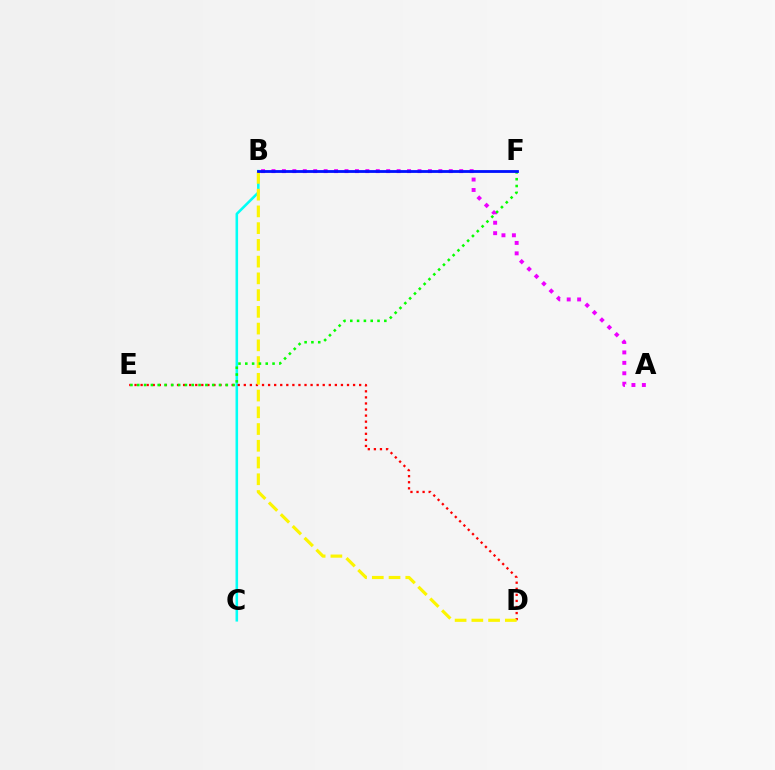{('B', 'C'): [{'color': '#00fff6', 'line_style': 'solid', 'thickness': 1.85}], ('A', 'B'): [{'color': '#ee00ff', 'line_style': 'dotted', 'thickness': 2.83}], ('D', 'E'): [{'color': '#ff0000', 'line_style': 'dotted', 'thickness': 1.65}], ('B', 'D'): [{'color': '#fcf500', 'line_style': 'dashed', 'thickness': 2.27}], ('E', 'F'): [{'color': '#08ff00', 'line_style': 'dotted', 'thickness': 1.85}], ('B', 'F'): [{'color': '#0010ff', 'line_style': 'solid', 'thickness': 2.02}]}